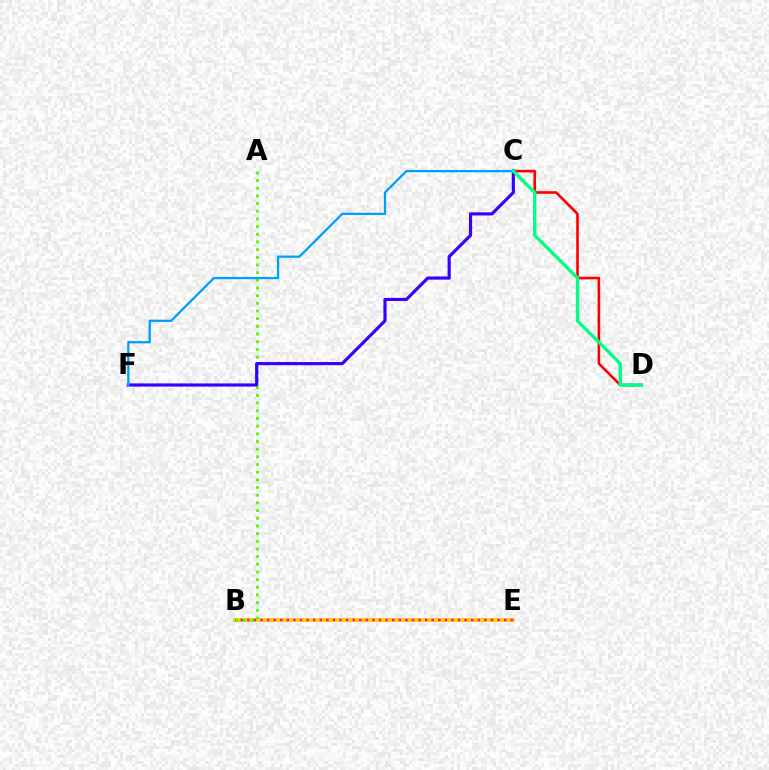{('B', 'E'): [{'color': '#ffd500', 'line_style': 'solid', 'thickness': 2.95}, {'color': '#ff00ed', 'line_style': 'dotted', 'thickness': 1.79}], ('C', 'D'): [{'color': '#ff0000', 'line_style': 'solid', 'thickness': 1.88}, {'color': '#00ff86', 'line_style': 'solid', 'thickness': 2.4}], ('A', 'B'): [{'color': '#4fff00', 'line_style': 'dotted', 'thickness': 2.09}], ('C', 'F'): [{'color': '#3700ff', 'line_style': 'solid', 'thickness': 2.26}, {'color': '#009eff', 'line_style': 'solid', 'thickness': 1.64}]}